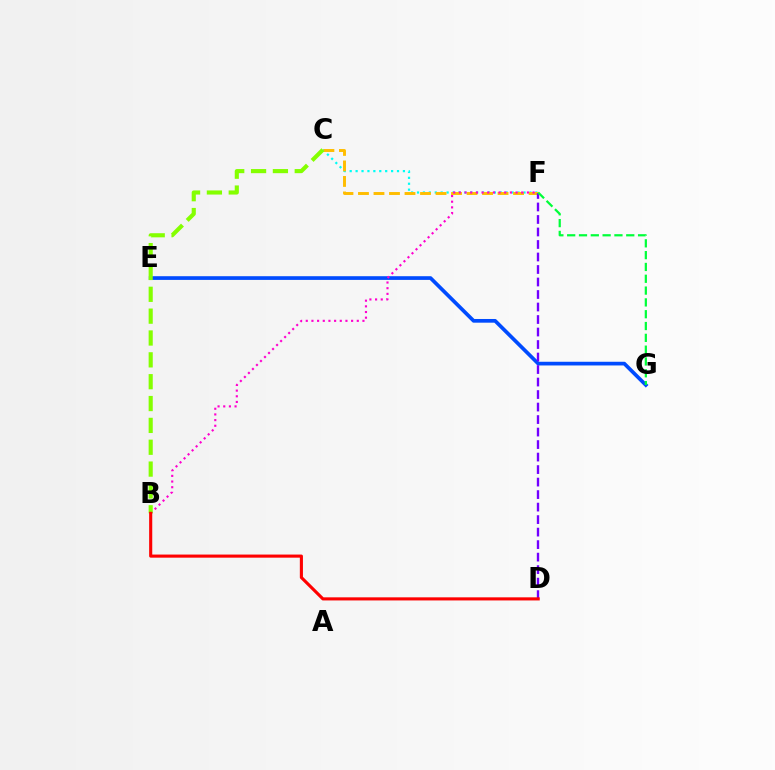{('E', 'G'): [{'color': '#004bff', 'line_style': 'solid', 'thickness': 2.66}], ('C', 'F'): [{'color': '#00fff6', 'line_style': 'dotted', 'thickness': 1.61}, {'color': '#ffbd00', 'line_style': 'dashed', 'thickness': 2.11}], ('B', 'F'): [{'color': '#ff00cf', 'line_style': 'dotted', 'thickness': 1.54}], ('B', 'C'): [{'color': '#84ff00', 'line_style': 'dashed', 'thickness': 2.97}], ('D', 'F'): [{'color': '#7200ff', 'line_style': 'dashed', 'thickness': 1.7}], ('F', 'G'): [{'color': '#00ff39', 'line_style': 'dashed', 'thickness': 1.61}], ('B', 'D'): [{'color': '#ff0000', 'line_style': 'solid', 'thickness': 2.24}]}